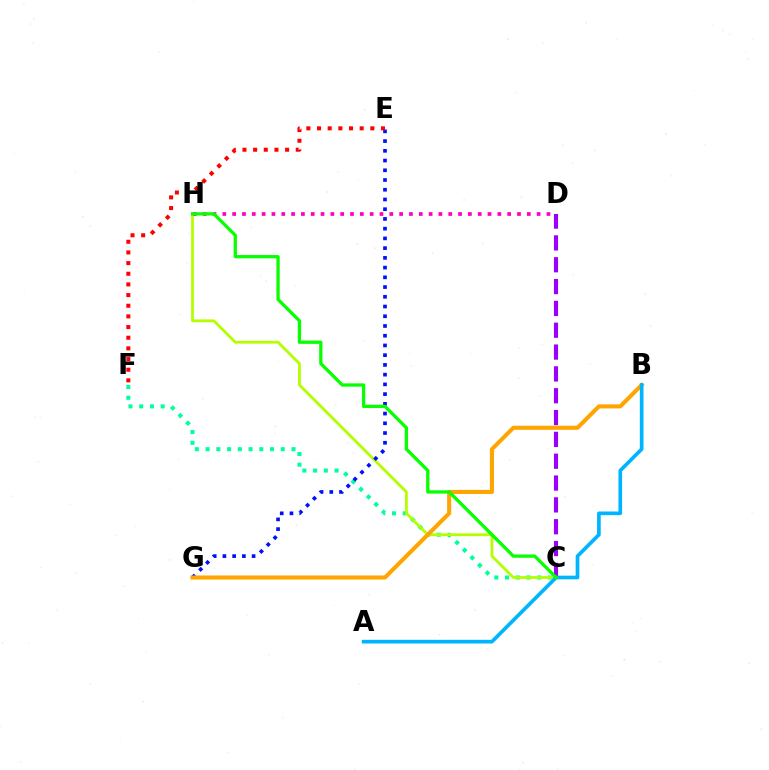{('C', 'F'): [{'color': '#00ff9d', 'line_style': 'dotted', 'thickness': 2.92}], ('C', 'H'): [{'color': '#b3ff00', 'line_style': 'solid', 'thickness': 2.02}, {'color': '#08ff00', 'line_style': 'solid', 'thickness': 2.36}], ('D', 'H'): [{'color': '#ff00bd', 'line_style': 'dotted', 'thickness': 2.67}], ('E', 'G'): [{'color': '#0010ff', 'line_style': 'dotted', 'thickness': 2.64}], ('C', 'D'): [{'color': '#9b00ff', 'line_style': 'dashed', 'thickness': 2.97}], ('B', 'G'): [{'color': '#ffa500', 'line_style': 'solid', 'thickness': 2.93}], ('A', 'B'): [{'color': '#00b5ff', 'line_style': 'solid', 'thickness': 2.65}], ('E', 'F'): [{'color': '#ff0000', 'line_style': 'dotted', 'thickness': 2.9}]}